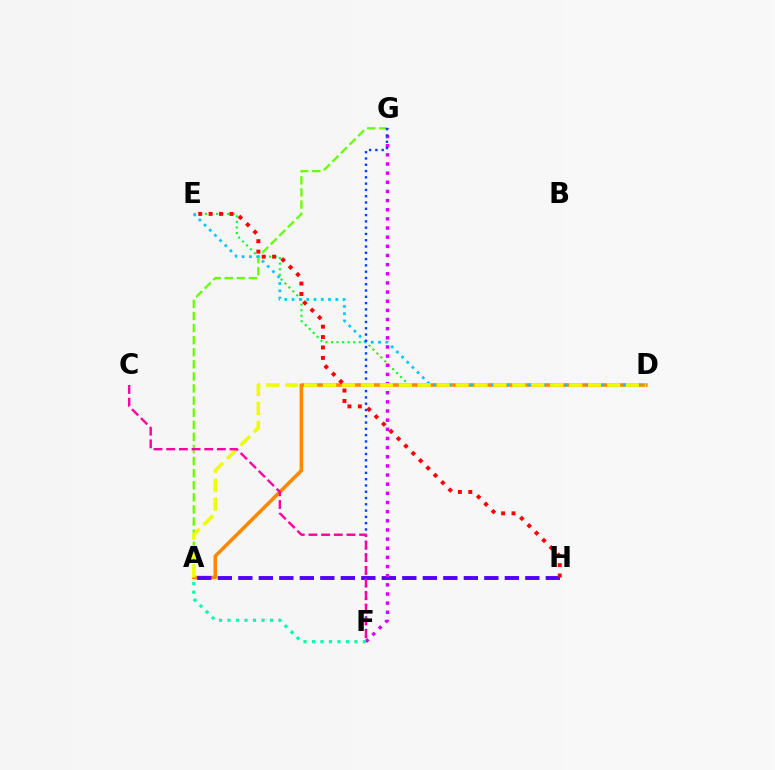{('D', 'E'): [{'color': '#00ff27', 'line_style': 'dotted', 'thickness': 1.51}, {'color': '#00c7ff', 'line_style': 'dotted', 'thickness': 1.98}], ('A', 'D'): [{'color': '#ff8800', 'line_style': 'solid', 'thickness': 2.58}, {'color': '#eeff00', 'line_style': 'dashed', 'thickness': 2.57}], ('A', 'H'): [{'color': '#4f00ff', 'line_style': 'dashed', 'thickness': 2.79}], ('A', 'G'): [{'color': '#66ff00', 'line_style': 'dashed', 'thickness': 1.64}], ('F', 'G'): [{'color': '#d600ff', 'line_style': 'dotted', 'thickness': 2.49}, {'color': '#003fff', 'line_style': 'dotted', 'thickness': 1.71}], ('A', 'F'): [{'color': '#00ffaf', 'line_style': 'dotted', 'thickness': 2.3}], ('E', 'H'): [{'color': '#ff0000', 'line_style': 'dotted', 'thickness': 2.83}], ('C', 'F'): [{'color': '#ff00a0', 'line_style': 'dashed', 'thickness': 1.72}]}